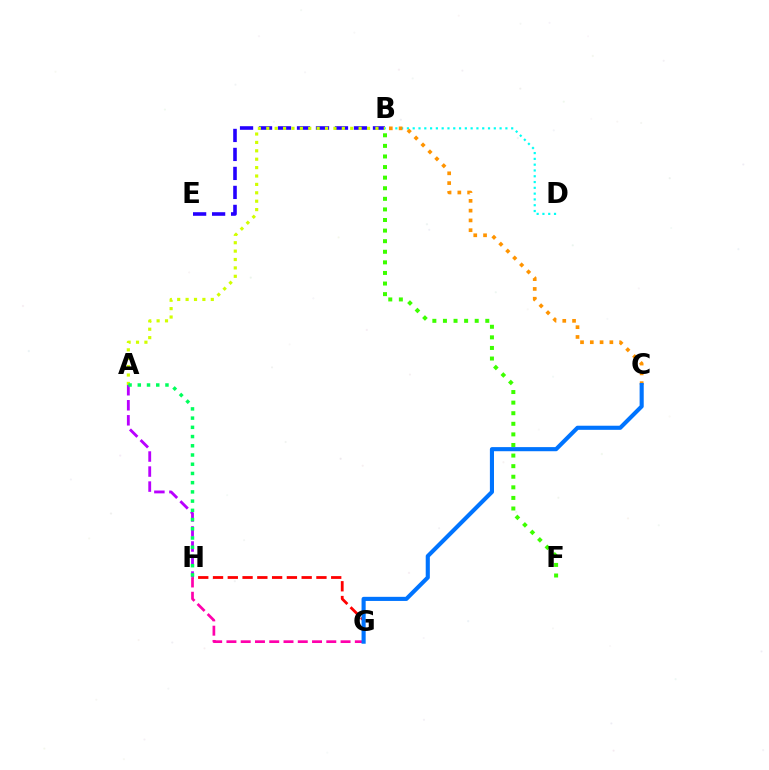{('G', 'H'): [{'color': '#ff0000', 'line_style': 'dashed', 'thickness': 2.01}, {'color': '#ff00ac', 'line_style': 'dashed', 'thickness': 1.94}], ('B', 'E'): [{'color': '#2500ff', 'line_style': 'dashed', 'thickness': 2.58}], ('A', 'H'): [{'color': '#b900ff', 'line_style': 'dashed', 'thickness': 2.04}, {'color': '#00ff5c', 'line_style': 'dotted', 'thickness': 2.51}], ('B', 'D'): [{'color': '#00fff6', 'line_style': 'dotted', 'thickness': 1.57}], ('A', 'B'): [{'color': '#d1ff00', 'line_style': 'dotted', 'thickness': 2.28}], ('B', 'F'): [{'color': '#3dff00', 'line_style': 'dotted', 'thickness': 2.88}], ('B', 'C'): [{'color': '#ff9400', 'line_style': 'dotted', 'thickness': 2.66}], ('C', 'G'): [{'color': '#0074ff', 'line_style': 'solid', 'thickness': 2.96}]}